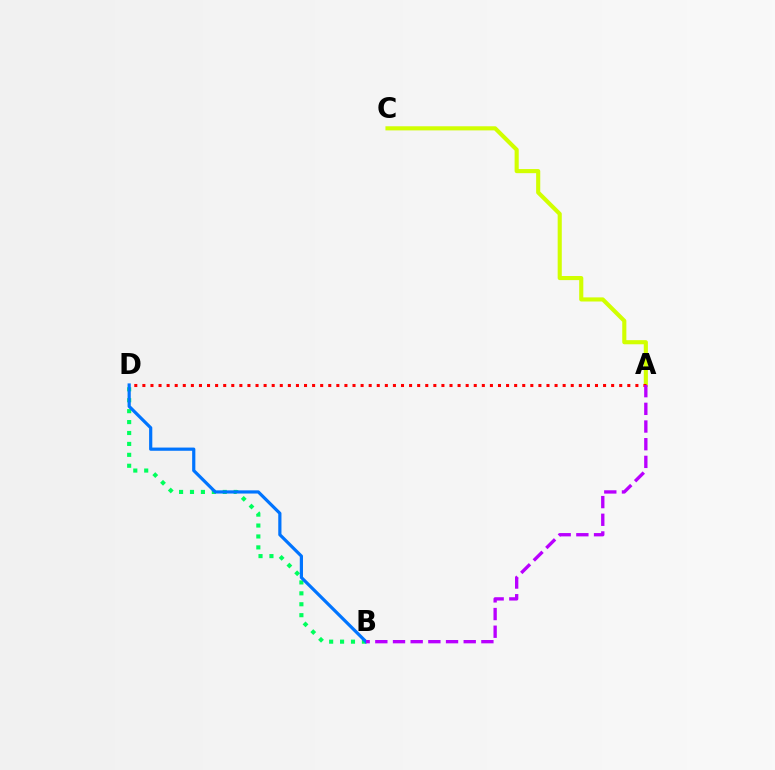{('B', 'D'): [{'color': '#00ff5c', 'line_style': 'dotted', 'thickness': 2.97}, {'color': '#0074ff', 'line_style': 'solid', 'thickness': 2.3}], ('A', 'C'): [{'color': '#d1ff00', 'line_style': 'solid', 'thickness': 2.96}], ('A', 'D'): [{'color': '#ff0000', 'line_style': 'dotted', 'thickness': 2.2}], ('A', 'B'): [{'color': '#b900ff', 'line_style': 'dashed', 'thickness': 2.4}]}